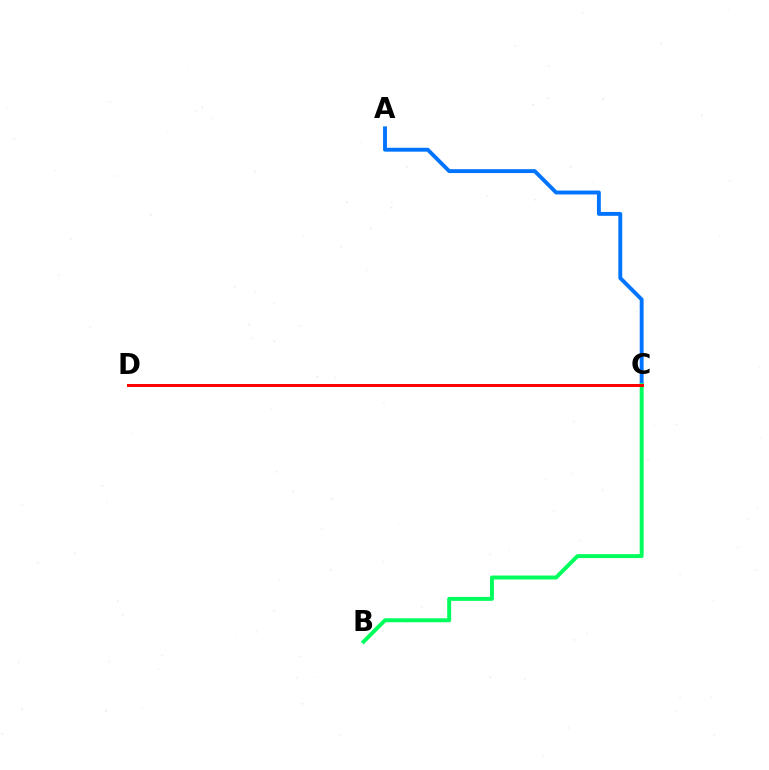{('A', 'C'): [{'color': '#0074ff', 'line_style': 'solid', 'thickness': 2.79}], ('B', 'C'): [{'color': '#00ff5c', 'line_style': 'solid', 'thickness': 2.83}], ('C', 'D'): [{'color': '#b900ff', 'line_style': 'solid', 'thickness': 2.09}, {'color': '#d1ff00', 'line_style': 'solid', 'thickness': 2.0}, {'color': '#ff0000', 'line_style': 'solid', 'thickness': 2.14}]}